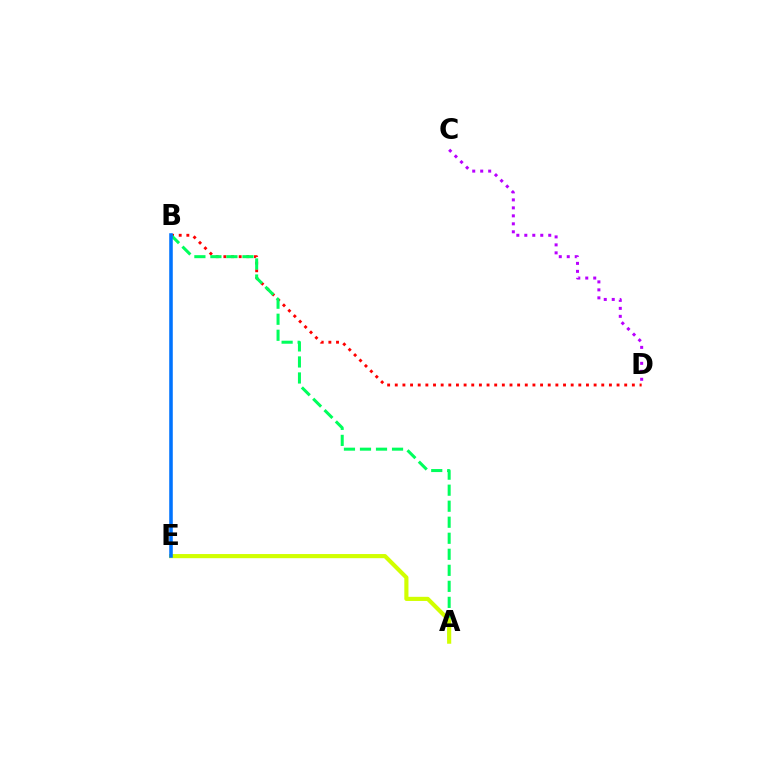{('B', 'D'): [{'color': '#ff0000', 'line_style': 'dotted', 'thickness': 2.08}], ('C', 'D'): [{'color': '#b900ff', 'line_style': 'dotted', 'thickness': 2.17}], ('A', 'B'): [{'color': '#00ff5c', 'line_style': 'dashed', 'thickness': 2.18}], ('A', 'E'): [{'color': '#d1ff00', 'line_style': 'solid', 'thickness': 2.98}], ('B', 'E'): [{'color': '#0074ff', 'line_style': 'solid', 'thickness': 2.56}]}